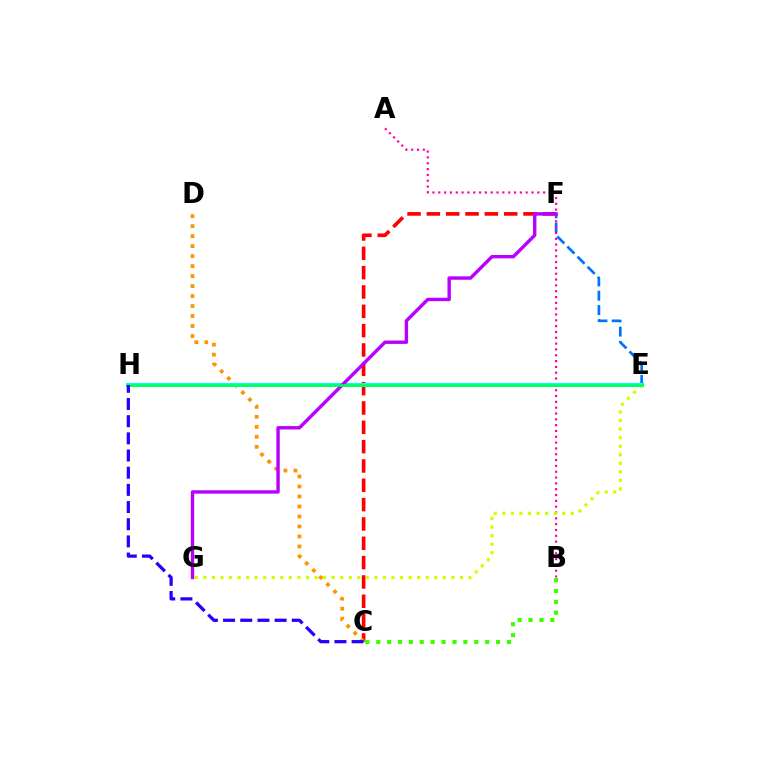{('C', 'F'): [{'color': '#ff0000', 'line_style': 'dashed', 'thickness': 2.63}], ('E', 'F'): [{'color': '#0074ff', 'line_style': 'dashed', 'thickness': 1.94}], ('B', 'C'): [{'color': '#3dff00', 'line_style': 'dotted', 'thickness': 2.96}], ('A', 'B'): [{'color': '#ff00ac', 'line_style': 'dotted', 'thickness': 1.58}], ('C', 'D'): [{'color': '#ff9400', 'line_style': 'dotted', 'thickness': 2.71}], ('E', 'H'): [{'color': '#00fff6', 'line_style': 'solid', 'thickness': 2.94}, {'color': '#00ff5c', 'line_style': 'solid', 'thickness': 1.86}], ('E', 'G'): [{'color': '#d1ff00', 'line_style': 'dotted', 'thickness': 2.32}], ('F', 'G'): [{'color': '#b900ff', 'line_style': 'solid', 'thickness': 2.45}], ('C', 'H'): [{'color': '#2500ff', 'line_style': 'dashed', 'thickness': 2.33}]}